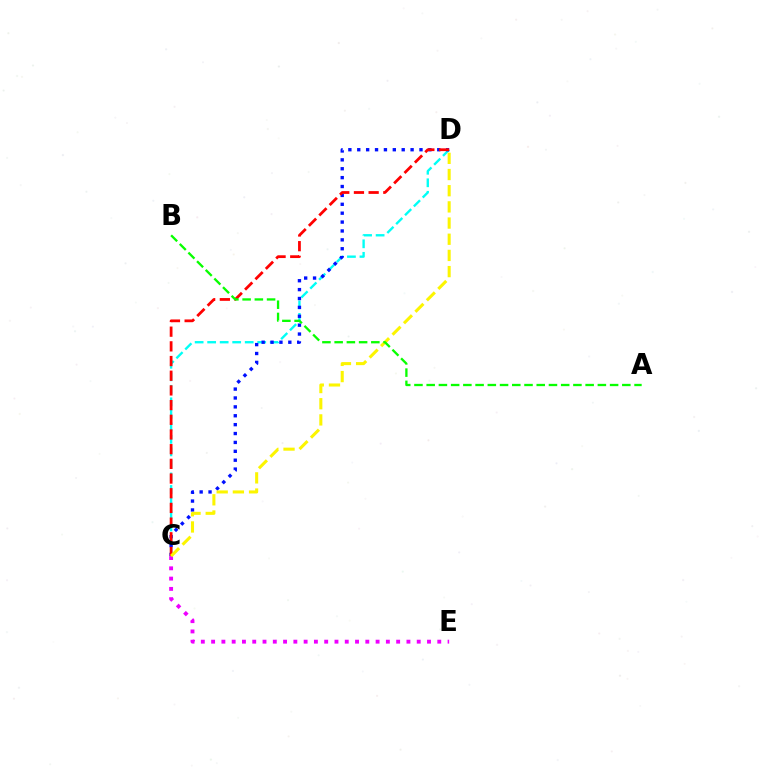{('C', 'D'): [{'color': '#00fff6', 'line_style': 'dashed', 'thickness': 1.7}, {'color': '#0010ff', 'line_style': 'dotted', 'thickness': 2.42}, {'color': '#ff0000', 'line_style': 'dashed', 'thickness': 2.0}, {'color': '#fcf500', 'line_style': 'dashed', 'thickness': 2.2}], ('C', 'E'): [{'color': '#ee00ff', 'line_style': 'dotted', 'thickness': 2.79}], ('A', 'B'): [{'color': '#08ff00', 'line_style': 'dashed', 'thickness': 1.66}]}